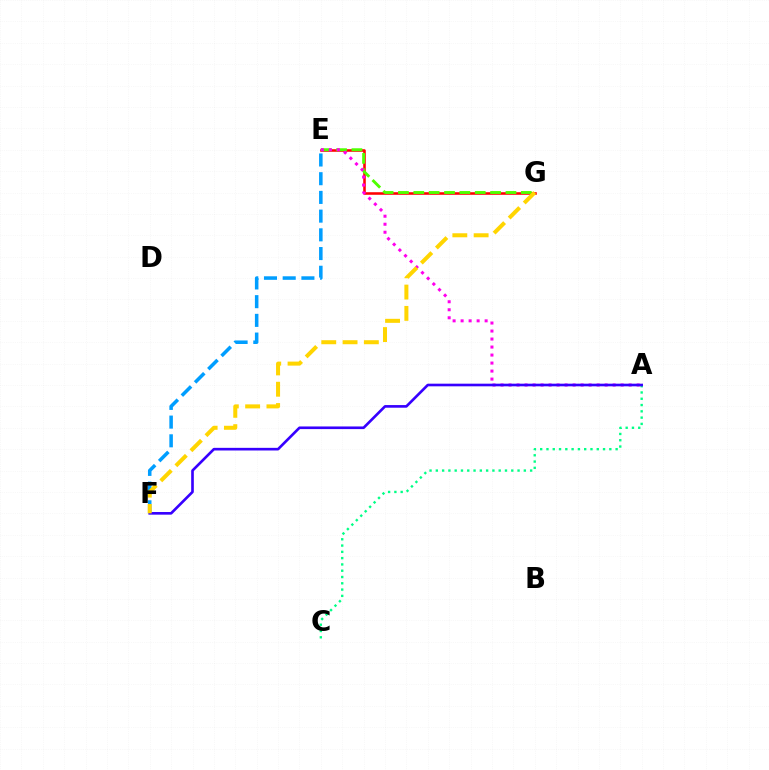{('E', 'G'): [{'color': '#ff0000', 'line_style': 'solid', 'thickness': 1.84}, {'color': '#4fff00', 'line_style': 'dashed', 'thickness': 2.09}], ('A', 'C'): [{'color': '#00ff86', 'line_style': 'dotted', 'thickness': 1.71}], ('E', 'F'): [{'color': '#009eff', 'line_style': 'dashed', 'thickness': 2.54}], ('A', 'E'): [{'color': '#ff00ed', 'line_style': 'dotted', 'thickness': 2.18}], ('A', 'F'): [{'color': '#3700ff', 'line_style': 'solid', 'thickness': 1.9}], ('F', 'G'): [{'color': '#ffd500', 'line_style': 'dashed', 'thickness': 2.89}]}